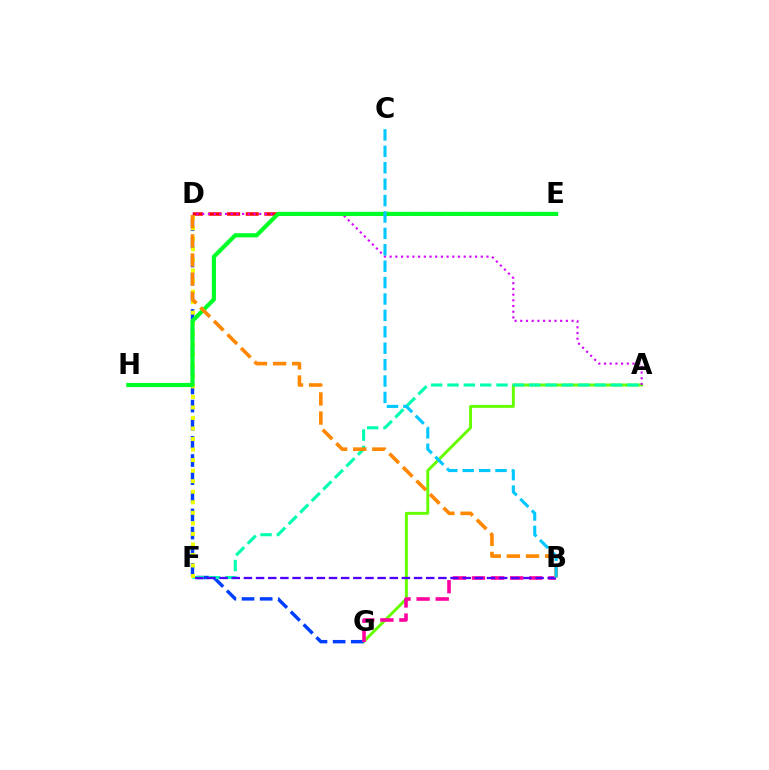{('A', 'G'): [{'color': '#66ff00', 'line_style': 'solid', 'thickness': 2.12}], ('D', 'G'): [{'color': '#003fff', 'line_style': 'dashed', 'thickness': 2.46}], ('A', 'F'): [{'color': '#00ffaf', 'line_style': 'dashed', 'thickness': 2.22}], ('D', 'E'): [{'color': '#ff0000', 'line_style': 'dashed', 'thickness': 2.52}], ('A', 'D'): [{'color': '#d600ff', 'line_style': 'dotted', 'thickness': 1.55}], ('D', 'F'): [{'color': '#eeff00', 'line_style': 'dotted', 'thickness': 2.86}], ('B', 'G'): [{'color': '#ff00a0', 'line_style': 'dashed', 'thickness': 2.59}], ('B', 'F'): [{'color': '#4f00ff', 'line_style': 'dashed', 'thickness': 1.65}], ('E', 'H'): [{'color': '#00ff27', 'line_style': 'solid', 'thickness': 2.99}], ('B', 'D'): [{'color': '#ff8800', 'line_style': 'dashed', 'thickness': 2.6}], ('B', 'C'): [{'color': '#00c7ff', 'line_style': 'dashed', 'thickness': 2.23}]}